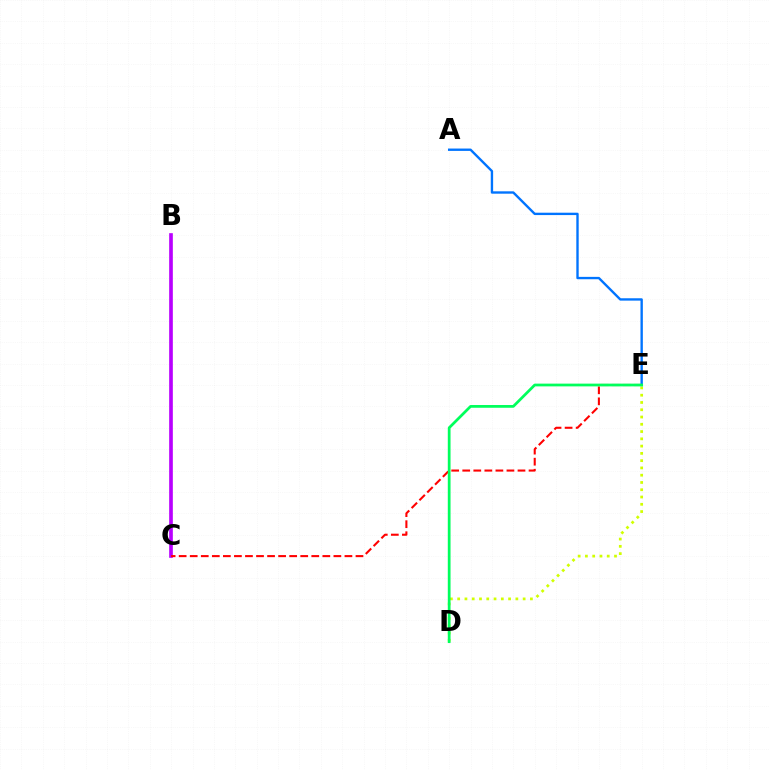{('B', 'C'): [{'color': '#b900ff', 'line_style': 'solid', 'thickness': 2.64}], ('C', 'E'): [{'color': '#ff0000', 'line_style': 'dashed', 'thickness': 1.5}], ('A', 'E'): [{'color': '#0074ff', 'line_style': 'solid', 'thickness': 1.71}], ('D', 'E'): [{'color': '#d1ff00', 'line_style': 'dotted', 'thickness': 1.98}, {'color': '#00ff5c', 'line_style': 'solid', 'thickness': 1.98}]}